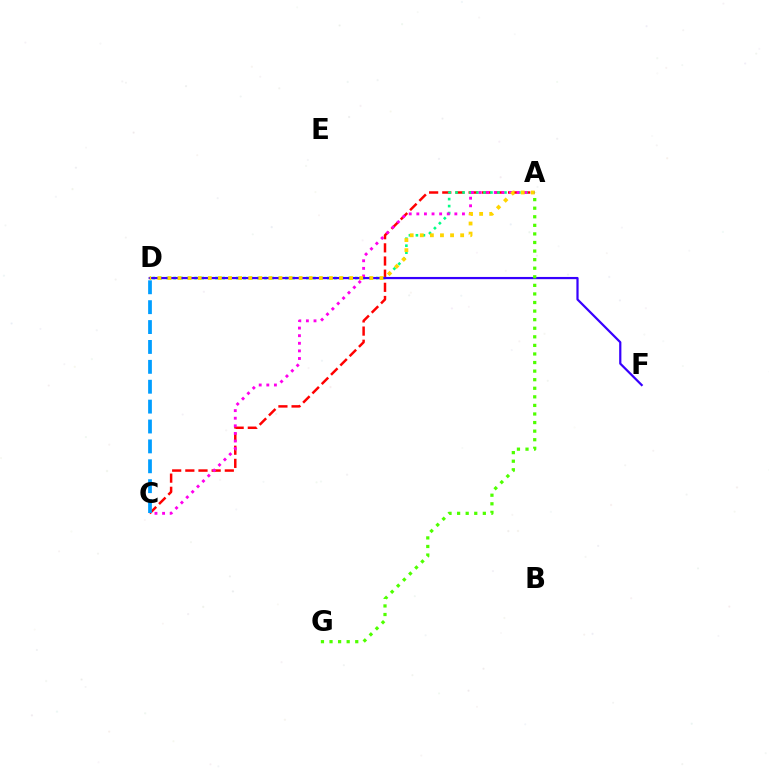{('A', 'C'): [{'color': '#ff0000', 'line_style': 'dashed', 'thickness': 1.79}, {'color': '#ff00ed', 'line_style': 'dotted', 'thickness': 2.07}], ('A', 'D'): [{'color': '#00ff86', 'line_style': 'dotted', 'thickness': 1.9}, {'color': '#ffd500', 'line_style': 'dotted', 'thickness': 2.74}], ('C', 'D'): [{'color': '#009eff', 'line_style': 'dashed', 'thickness': 2.7}], ('D', 'F'): [{'color': '#3700ff', 'line_style': 'solid', 'thickness': 1.6}], ('A', 'G'): [{'color': '#4fff00', 'line_style': 'dotted', 'thickness': 2.33}]}